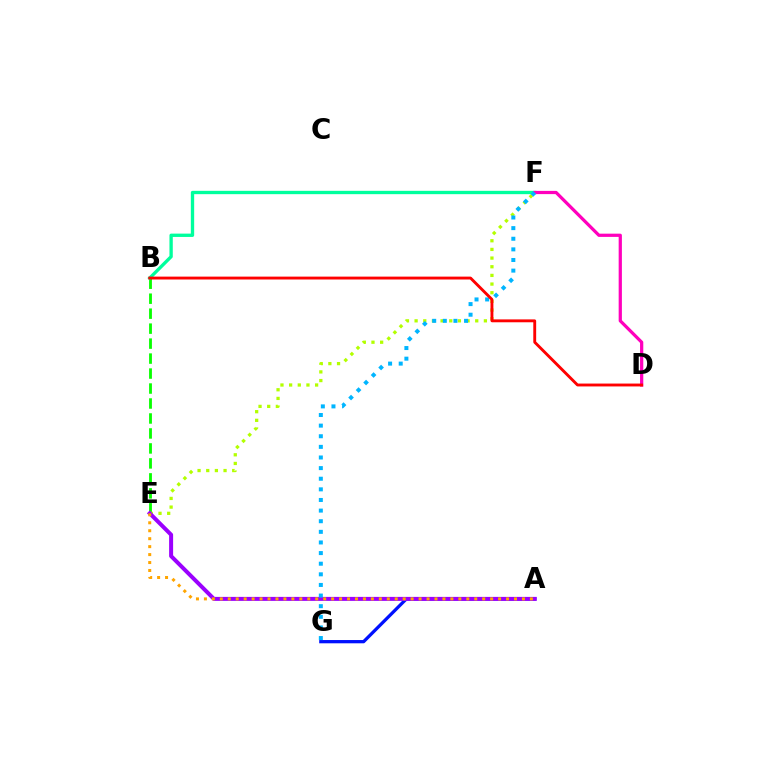{('A', 'G'): [{'color': '#0010ff', 'line_style': 'solid', 'thickness': 2.35}], ('B', 'E'): [{'color': '#08ff00', 'line_style': 'dashed', 'thickness': 2.03}], ('B', 'F'): [{'color': '#00ff9d', 'line_style': 'solid', 'thickness': 2.4}], ('D', 'F'): [{'color': '#ff00bd', 'line_style': 'solid', 'thickness': 2.33}], ('E', 'F'): [{'color': '#b3ff00', 'line_style': 'dotted', 'thickness': 2.35}], ('A', 'E'): [{'color': '#9b00ff', 'line_style': 'solid', 'thickness': 2.88}, {'color': '#ffa500', 'line_style': 'dotted', 'thickness': 2.16}], ('F', 'G'): [{'color': '#00b5ff', 'line_style': 'dotted', 'thickness': 2.89}], ('B', 'D'): [{'color': '#ff0000', 'line_style': 'solid', 'thickness': 2.07}]}